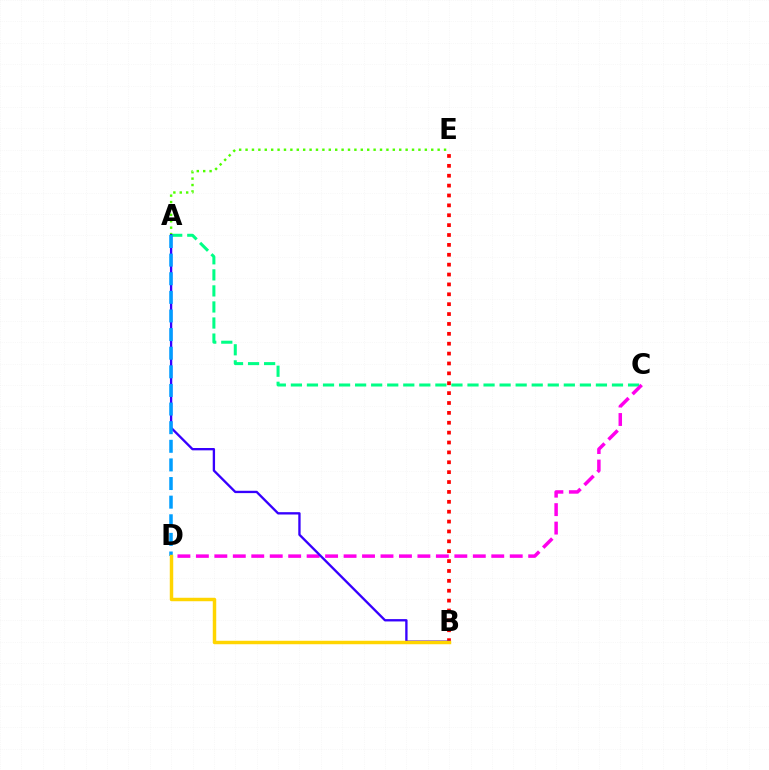{('A', 'C'): [{'color': '#00ff86', 'line_style': 'dashed', 'thickness': 2.18}], ('A', 'E'): [{'color': '#4fff00', 'line_style': 'dotted', 'thickness': 1.74}], ('B', 'E'): [{'color': '#ff0000', 'line_style': 'dotted', 'thickness': 2.68}], ('C', 'D'): [{'color': '#ff00ed', 'line_style': 'dashed', 'thickness': 2.51}], ('A', 'B'): [{'color': '#3700ff', 'line_style': 'solid', 'thickness': 1.68}], ('A', 'D'): [{'color': '#009eff', 'line_style': 'dashed', 'thickness': 2.53}], ('B', 'D'): [{'color': '#ffd500', 'line_style': 'solid', 'thickness': 2.49}]}